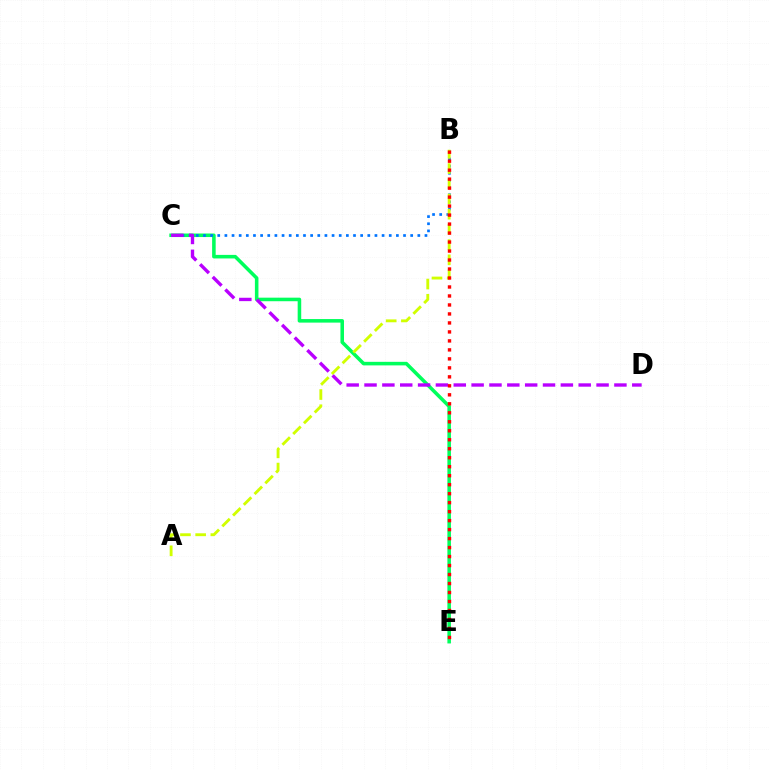{('C', 'E'): [{'color': '#00ff5c', 'line_style': 'solid', 'thickness': 2.56}], ('B', 'C'): [{'color': '#0074ff', 'line_style': 'dotted', 'thickness': 1.94}], ('A', 'B'): [{'color': '#d1ff00', 'line_style': 'dashed', 'thickness': 2.07}], ('C', 'D'): [{'color': '#b900ff', 'line_style': 'dashed', 'thickness': 2.42}], ('B', 'E'): [{'color': '#ff0000', 'line_style': 'dotted', 'thickness': 2.44}]}